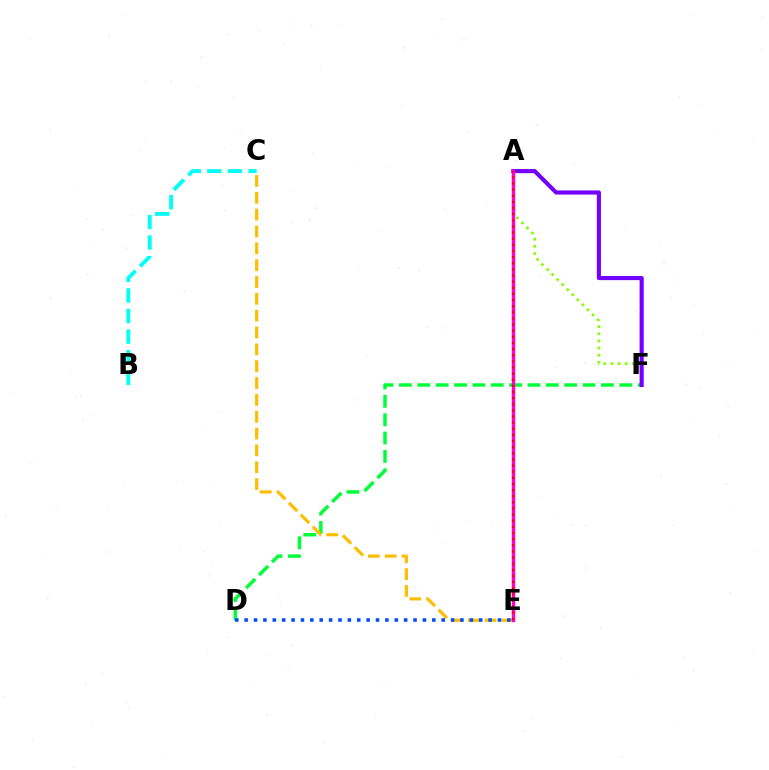{('B', 'C'): [{'color': '#00fff6', 'line_style': 'dashed', 'thickness': 2.8}], ('A', 'F'): [{'color': '#84ff00', 'line_style': 'dotted', 'thickness': 1.94}, {'color': '#7200ff', 'line_style': 'solid', 'thickness': 2.97}], ('D', 'F'): [{'color': '#00ff39', 'line_style': 'dashed', 'thickness': 2.49}], ('C', 'E'): [{'color': '#ffbd00', 'line_style': 'dashed', 'thickness': 2.29}], ('D', 'E'): [{'color': '#004bff', 'line_style': 'dotted', 'thickness': 2.55}], ('A', 'E'): [{'color': '#ff00cf', 'line_style': 'solid', 'thickness': 2.45}, {'color': '#ff0000', 'line_style': 'dotted', 'thickness': 1.67}]}